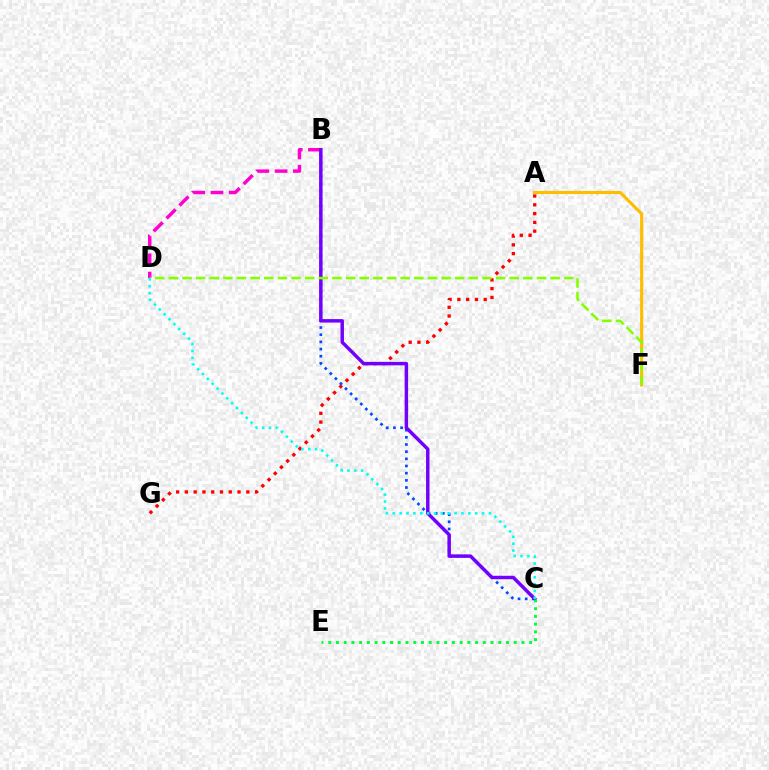{('B', 'D'): [{'color': '#ff00cf', 'line_style': 'dashed', 'thickness': 2.48}], ('A', 'F'): [{'color': '#ffbd00', 'line_style': 'solid', 'thickness': 2.25}], ('A', 'G'): [{'color': '#ff0000', 'line_style': 'dotted', 'thickness': 2.38}], ('B', 'C'): [{'color': '#004bff', 'line_style': 'dotted', 'thickness': 1.95}, {'color': '#7200ff', 'line_style': 'solid', 'thickness': 2.49}], ('D', 'F'): [{'color': '#84ff00', 'line_style': 'dashed', 'thickness': 1.85}], ('C', 'E'): [{'color': '#00ff39', 'line_style': 'dotted', 'thickness': 2.1}], ('C', 'D'): [{'color': '#00fff6', 'line_style': 'dotted', 'thickness': 1.87}]}